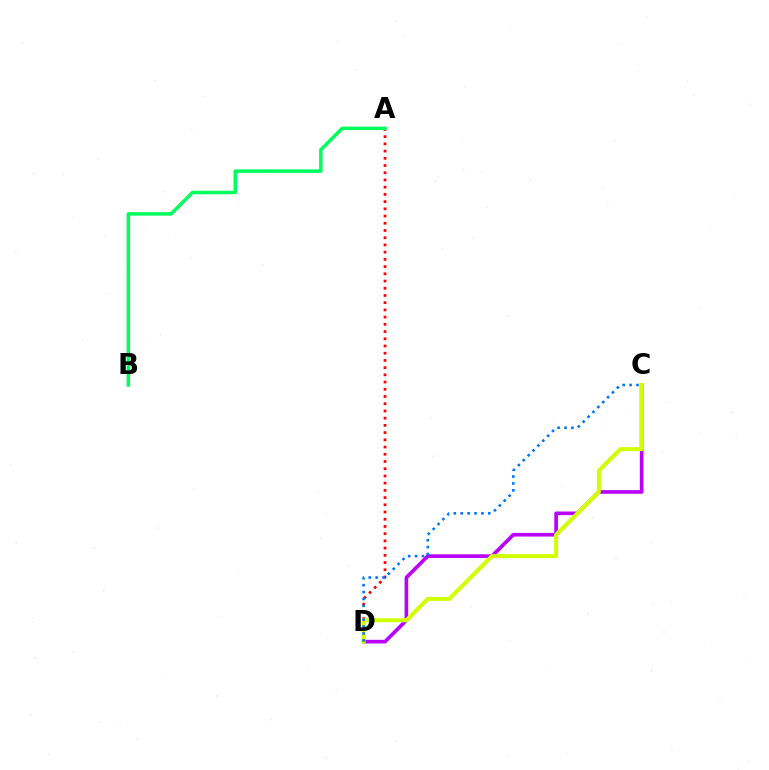{('C', 'D'): [{'color': '#b900ff', 'line_style': 'solid', 'thickness': 2.63}, {'color': '#d1ff00', 'line_style': 'solid', 'thickness': 2.89}, {'color': '#0074ff', 'line_style': 'dotted', 'thickness': 1.87}], ('A', 'D'): [{'color': '#ff0000', 'line_style': 'dotted', 'thickness': 1.96}], ('A', 'B'): [{'color': '#00ff5c', 'line_style': 'solid', 'thickness': 2.51}]}